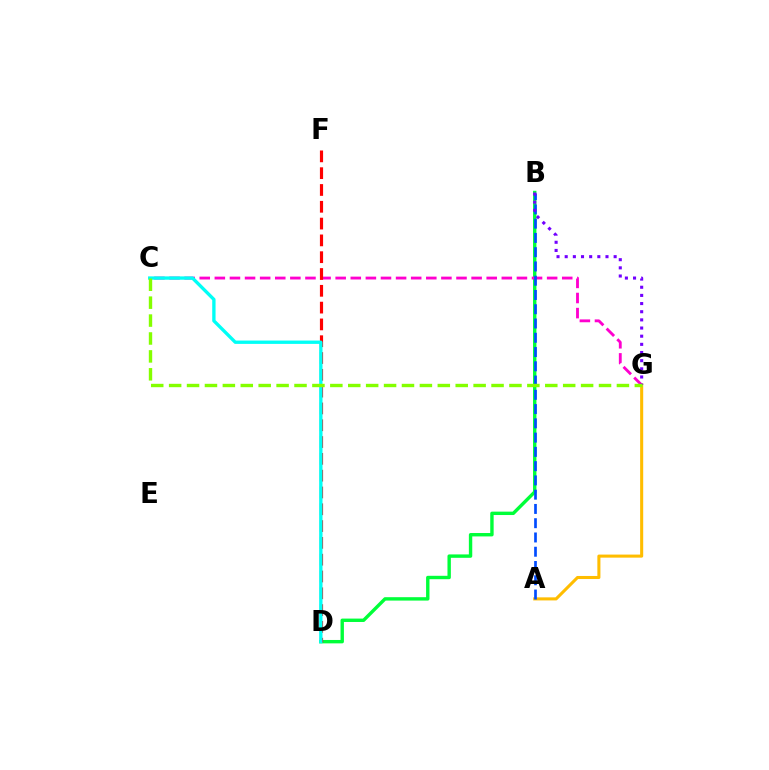{('A', 'G'): [{'color': '#ffbd00', 'line_style': 'solid', 'thickness': 2.2}], ('B', 'D'): [{'color': '#00ff39', 'line_style': 'solid', 'thickness': 2.44}], ('C', 'G'): [{'color': '#ff00cf', 'line_style': 'dashed', 'thickness': 2.05}, {'color': '#84ff00', 'line_style': 'dashed', 'thickness': 2.43}], ('A', 'B'): [{'color': '#004bff', 'line_style': 'dashed', 'thickness': 1.94}], ('D', 'F'): [{'color': '#ff0000', 'line_style': 'dashed', 'thickness': 2.28}], ('B', 'G'): [{'color': '#7200ff', 'line_style': 'dotted', 'thickness': 2.22}], ('C', 'D'): [{'color': '#00fff6', 'line_style': 'solid', 'thickness': 2.4}]}